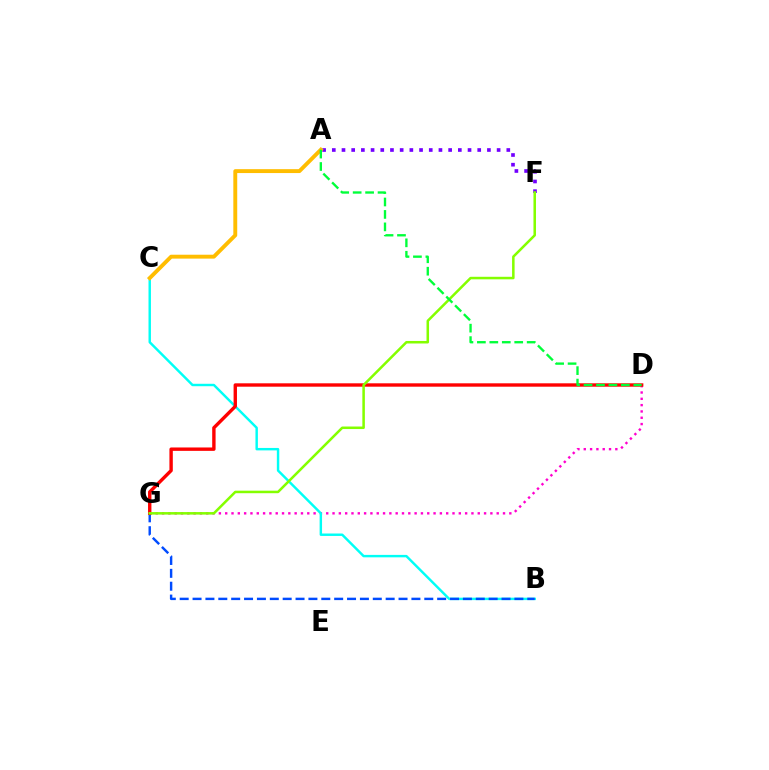{('D', 'G'): [{'color': '#ff00cf', 'line_style': 'dotted', 'thickness': 1.72}, {'color': '#ff0000', 'line_style': 'solid', 'thickness': 2.44}], ('A', 'F'): [{'color': '#7200ff', 'line_style': 'dotted', 'thickness': 2.63}], ('B', 'C'): [{'color': '#00fff6', 'line_style': 'solid', 'thickness': 1.75}], ('B', 'G'): [{'color': '#004bff', 'line_style': 'dashed', 'thickness': 1.75}], ('A', 'C'): [{'color': '#ffbd00', 'line_style': 'solid', 'thickness': 2.81}], ('F', 'G'): [{'color': '#84ff00', 'line_style': 'solid', 'thickness': 1.82}], ('A', 'D'): [{'color': '#00ff39', 'line_style': 'dashed', 'thickness': 1.69}]}